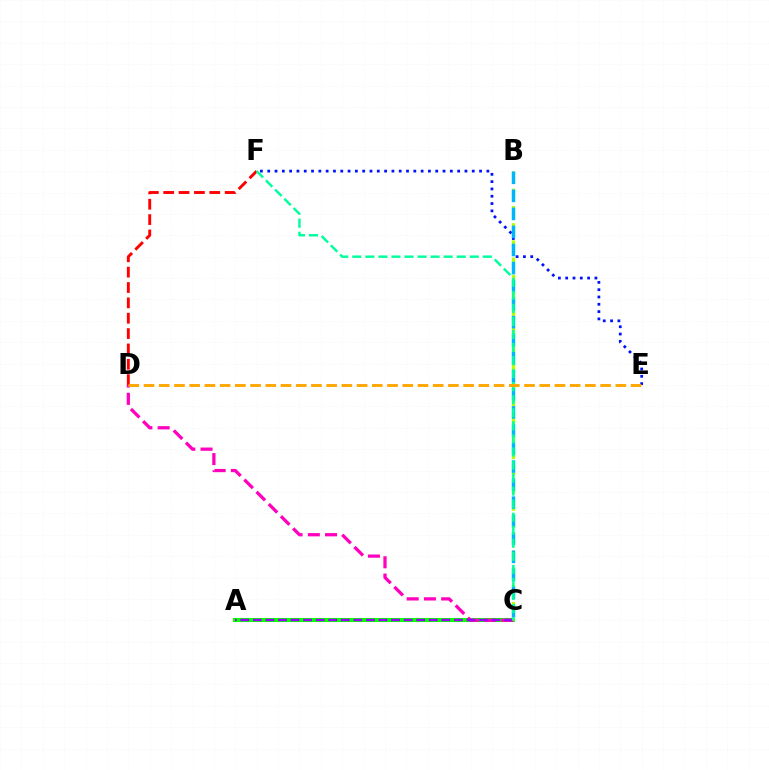{('D', 'F'): [{'color': '#ff0000', 'line_style': 'dashed', 'thickness': 2.09}], ('A', 'C'): [{'color': '#08ff00', 'line_style': 'solid', 'thickness': 2.92}, {'color': '#9b00ff', 'line_style': 'dashed', 'thickness': 1.71}], ('C', 'D'): [{'color': '#ff00bd', 'line_style': 'dashed', 'thickness': 2.34}], ('E', 'F'): [{'color': '#0010ff', 'line_style': 'dotted', 'thickness': 1.98}], ('B', 'C'): [{'color': '#b3ff00', 'line_style': 'dashed', 'thickness': 2.34}, {'color': '#00b5ff', 'line_style': 'dashed', 'thickness': 2.45}], ('C', 'F'): [{'color': '#00ff9d', 'line_style': 'dashed', 'thickness': 1.77}], ('D', 'E'): [{'color': '#ffa500', 'line_style': 'dashed', 'thickness': 2.07}]}